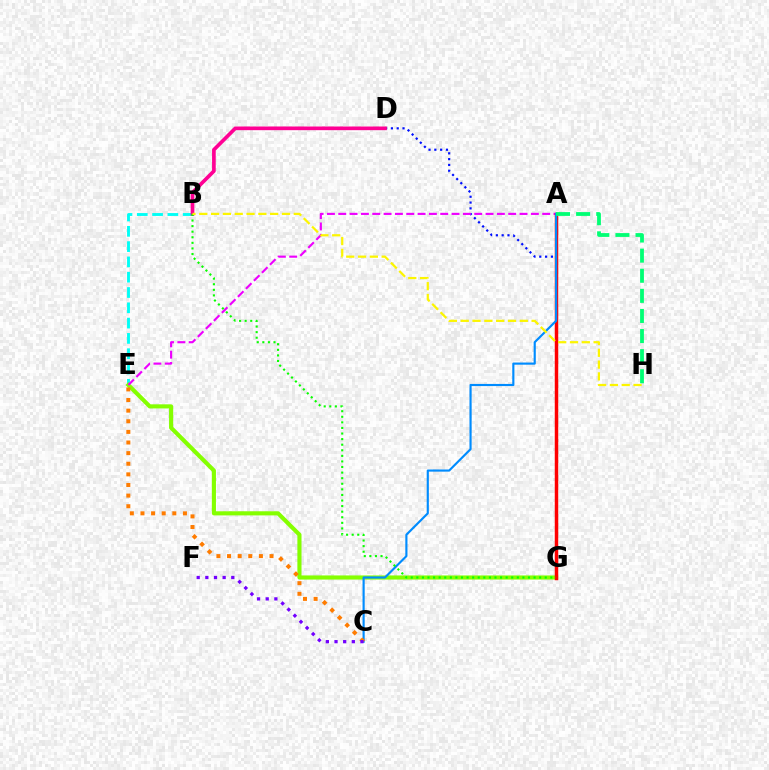{('B', 'E'): [{'color': '#00fff6', 'line_style': 'dashed', 'thickness': 2.08}], ('D', 'G'): [{'color': '#0010ff', 'line_style': 'dotted', 'thickness': 1.58}], ('E', 'G'): [{'color': '#84ff00', 'line_style': 'solid', 'thickness': 2.97}], ('A', 'E'): [{'color': '#ee00ff', 'line_style': 'dashed', 'thickness': 1.54}], ('A', 'G'): [{'color': '#ff0000', 'line_style': 'solid', 'thickness': 2.5}], ('A', 'C'): [{'color': '#008cff', 'line_style': 'solid', 'thickness': 1.55}], ('B', 'D'): [{'color': '#ff0094', 'line_style': 'solid', 'thickness': 2.64}], ('C', 'E'): [{'color': '#ff7c00', 'line_style': 'dotted', 'thickness': 2.89}], ('C', 'F'): [{'color': '#7200ff', 'line_style': 'dotted', 'thickness': 2.35}], ('A', 'H'): [{'color': '#00ff74', 'line_style': 'dashed', 'thickness': 2.73}], ('B', 'G'): [{'color': '#08ff00', 'line_style': 'dotted', 'thickness': 1.52}], ('B', 'H'): [{'color': '#fcf500', 'line_style': 'dashed', 'thickness': 1.6}]}